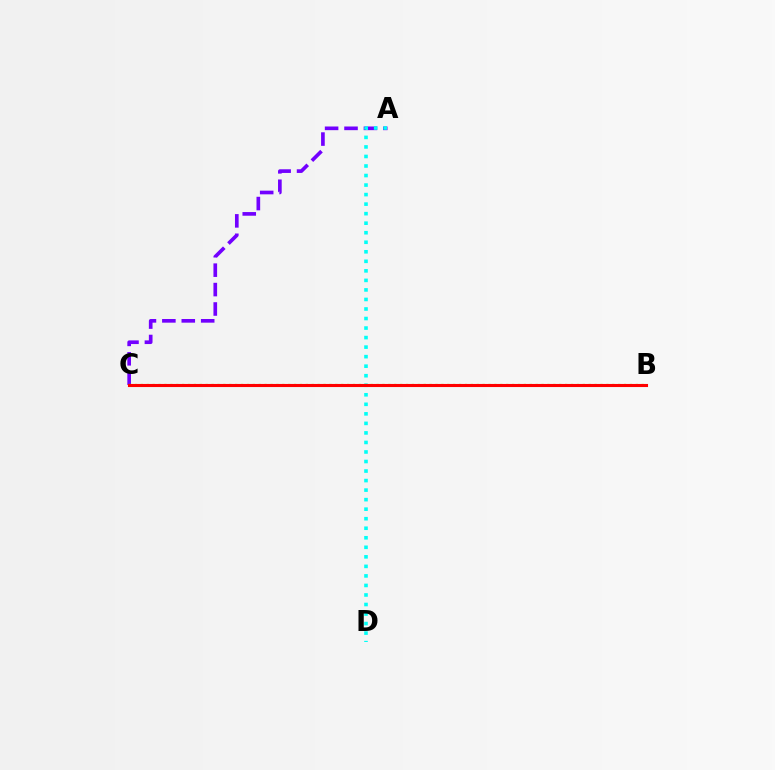{('A', 'C'): [{'color': '#7200ff', 'line_style': 'dashed', 'thickness': 2.64}], ('A', 'D'): [{'color': '#00fff6', 'line_style': 'dotted', 'thickness': 2.59}], ('B', 'C'): [{'color': '#84ff00', 'line_style': 'dotted', 'thickness': 1.6}, {'color': '#ff0000', 'line_style': 'solid', 'thickness': 2.22}]}